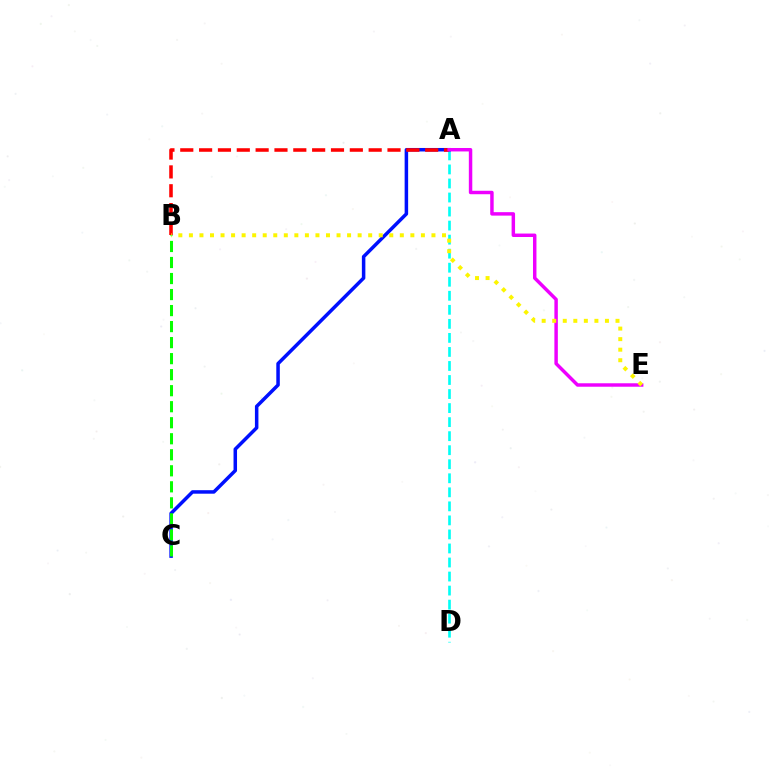{('A', 'D'): [{'color': '#00fff6', 'line_style': 'dashed', 'thickness': 1.91}], ('A', 'C'): [{'color': '#0010ff', 'line_style': 'solid', 'thickness': 2.52}], ('A', 'B'): [{'color': '#ff0000', 'line_style': 'dashed', 'thickness': 2.56}], ('A', 'E'): [{'color': '#ee00ff', 'line_style': 'solid', 'thickness': 2.49}], ('B', 'E'): [{'color': '#fcf500', 'line_style': 'dotted', 'thickness': 2.87}], ('B', 'C'): [{'color': '#08ff00', 'line_style': 'dashed', 'thickness': 2.18}]}